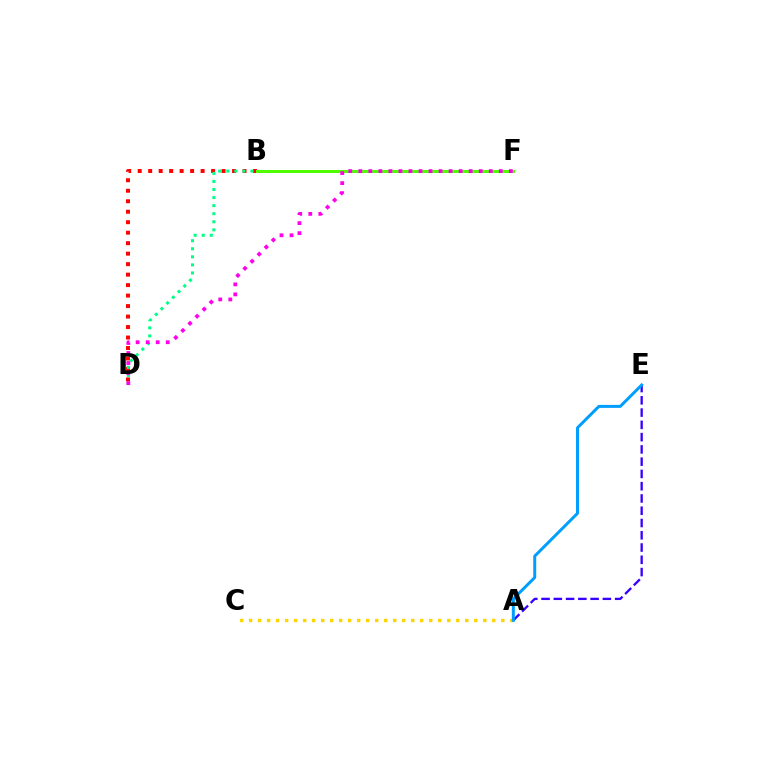{('B', 'D'): [{'color': '#ff0000', 'line_style': 'dotted', 'thickness': 2.85}, {'color': '#00ff86', 'line_style': 'dotted', 'thickness': 2.19}], ('A', 'E'): [{'color': '#3700ff', 'line_style': 'dashed', 'thickness': 1.67}, {'color': '#009eff', 'line_style': 'solid', 'thickness': 2.14}], ('B', 'F'): [{'color': '#4fff00', 'line_style': 'solid', 'thickness': 2.16}], ('A', 'C'): [{'color': '#ffd500', 'line_style': 'dotted', 'thickness': 2.45}], ('D', 'F'): [{'color': '#ff00ed', 'line_style': 'dotted', 'thickness': 2.73}]}